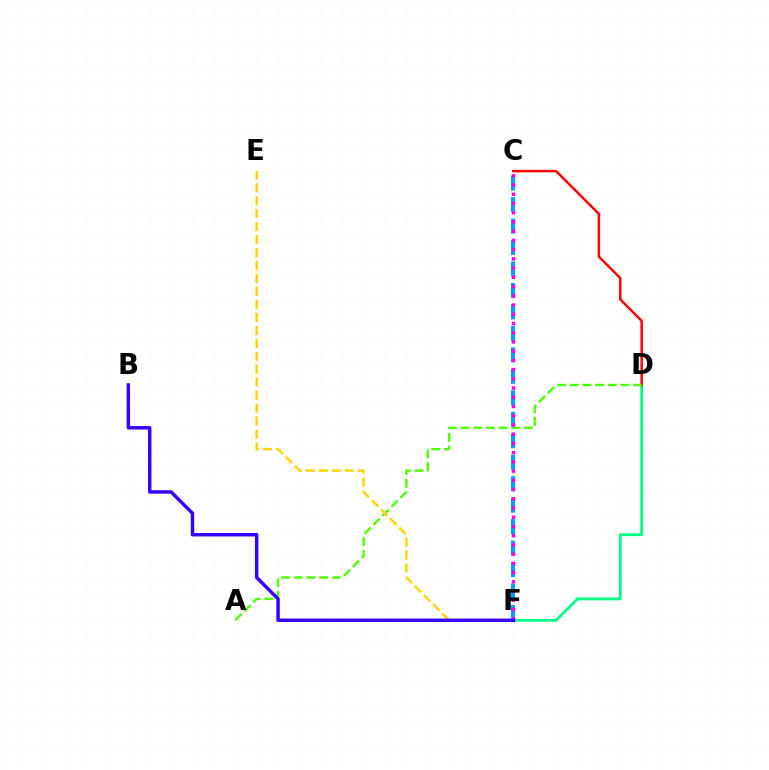{('D', 'F'): [{'color': '#00ff86', 'line_style': 'solid', 'thickness': 2.03}], ('C', 'F'): [{'color': '#009eff', 'line_style': 'dashed', 'thickness': 2.92}, {'color': '#ff00ed', 'line_style': 'dotted', 'thickness': 2.51}], ('C', 'D'): [{'color': '#ff0000', 'line_style': 'solid', 'thickness': 1.79}], ('A', 'D'): [{'color': '#4fff00', 'line_style': 'dashed', 'thickness': 1.72}], ('E', 'F'): [{'color': '#ffd500', 'line_style': 'dashed', 'thickness': 1.76}], ('B', 'F'): [{'color': '#3700ff', 'line_style': 'solid', 'thickness': 2.49}]}